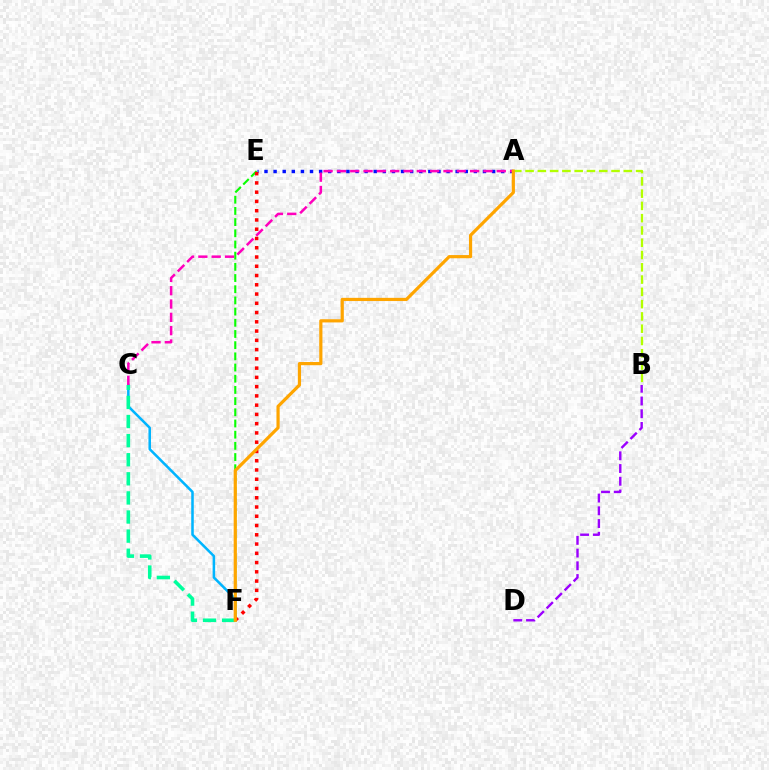{('C', 'F'): [{'color': '#00b5ff', 'line_style': 'solid', 'thickness': 1.83}, {'color': '#00ff9d', 'line_style': 'dashed', 'thickness': 2.59}], ('E', 'F'): [{'color': '#08ff00', 'line_style': 'dashed', 'thickness': 1.52}, {'color': '#ff0000', 'line_style': 'dotted', 'thickness': 2.52}], ('A', 'E'): [{'color': '#0010ff', 'line_style': 'dotted', 'thickness': 2.47}], ('A', 'C'): [{'color': '#ff00bd', 'line_style': 'dashed', 'thickness': 1.81}], ('A', 'B'): [{'color': '#b3ff00', 'line_style': 'dashed', 'thickness': 1.67}], ('A', 'F'): [{'color': '#ffa500', 'line_style': 'solid', 'thickness': 2.3}], ('B', 'D'): [{'color': '#9b00ff', 'line_style': 'dashed', 'thickness': 1.73}]}